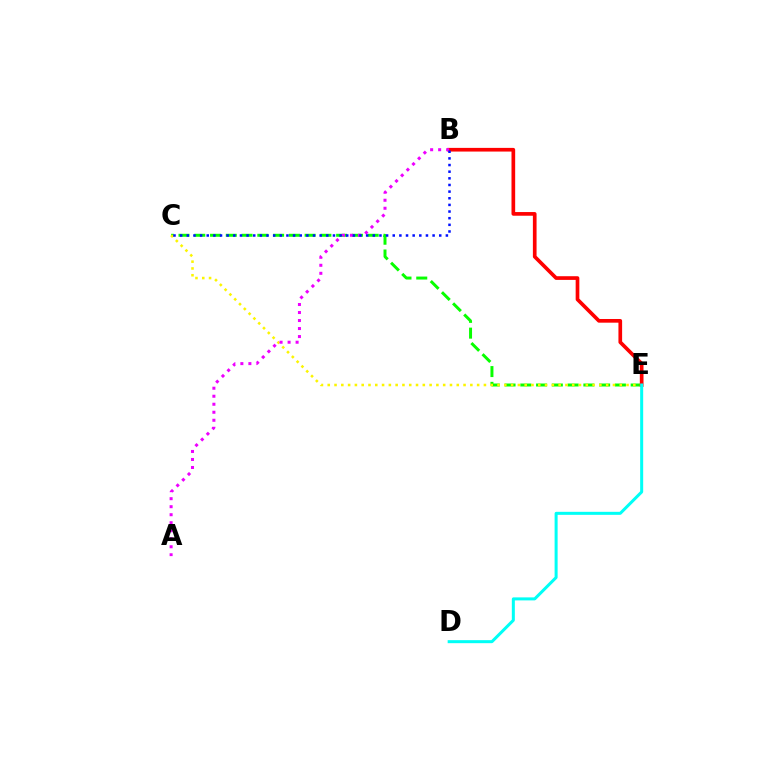{('C', 'E'): [{'color': '#08ff00', 'line_style': 'dashed', 'thickness': 2.14}, {'color': '#fcf500', 'line_style': 'dotted', 'thickness': 1.85}], ('B', 'E'): [{'color': '#ff0000', 'line_style': 'solid', 'thickness': 2.65}], ('A', 'B'): [{'color': '#ee00ff', 'line_style': 'dotted', 'thickness': 2.18}], ('D', 'E'): [{'color': '#00fff6', 'line_style': 'solid', 'thickness': 2.17}], ('B', 'C'): [{'color': '#0010ff', 'line_style': 'dotted', 'thickness': 1.8}]}